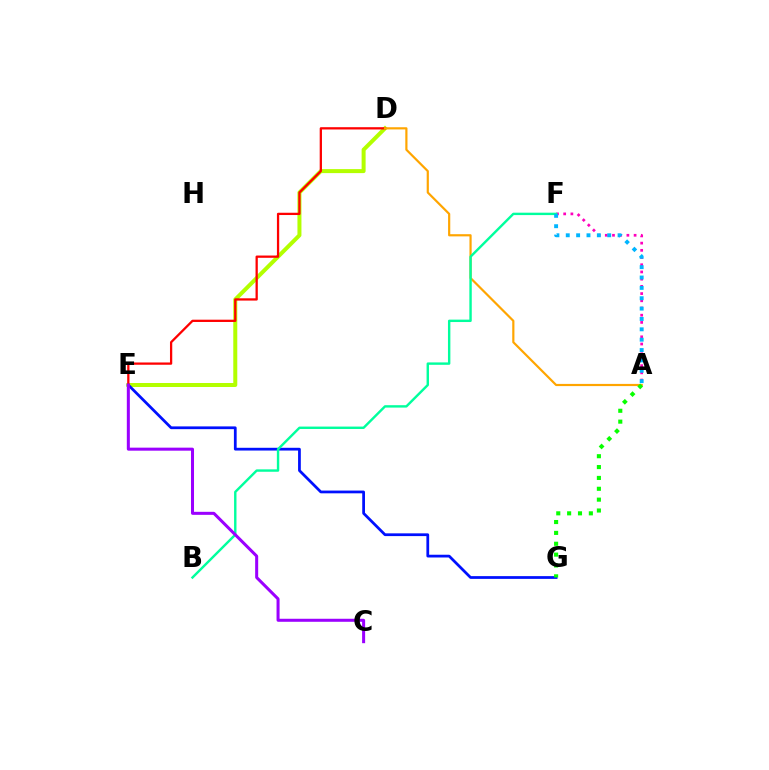{('D', 'E'): [{'color': '#b3ff00', 'line_style': 'solid', 'thickness': 2.88}, {'color': '#ff0000', 'line_style': 'solid', 'thickness': 1.64}], ('E', 'G'): [{'color': '#0010ff', 'line_style': 'solid', 'thickness': 1.98}], ('A', 'F'): [{'color': '#ff00bd', 'line_style': 'dotted', 'thickness': 1.96}, {'color': '#00b5ff', 'line_style': 'dotted', 'thickness': 2.82}], ('A', 'D'): [{'color': '#ffa500', 'line_style': 'solid', 'thickness': 1.58}], ('B', 'F'): [{'color': '#00ff9d', 'line_style': 'solid', 'thickness': 1.73}], ('C', 'E'): [{'color': '#9b00ff', 'line_style': 'solid', 'thickness': 2.18}], ('A', 'G'): [{'color': '#08ff00', 'line_style': 'dotted', 'thickness': 2.95}]}